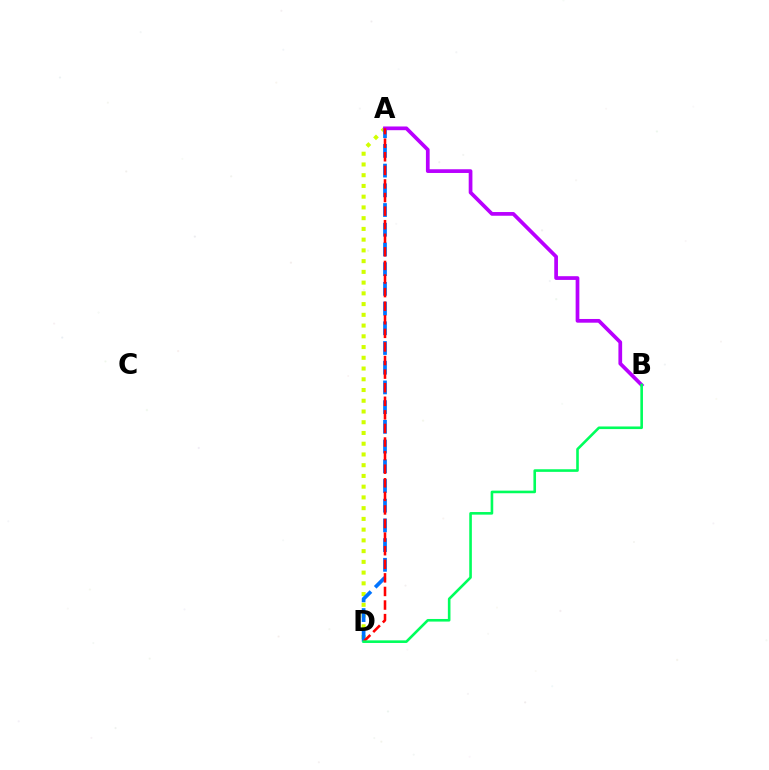{('A', 'D'): [{'color': '#d1ff00', 'line_style': 'dotted', 'thickness': 2.92}, {'color': '#0074ff', 'line_style': 'dashed', 'thickness': 2.68}, {'color': '#ff0000', 'line_style': 'dashed', 'thickness': 1.85}], ('A', 'B'): [{'color': '#b900ff', 'line_style': 'solid', 'thickness': 2.68}], ('B', 'D'): [{'color': '#00ff5c', 'line_style': 'solid', 'thickness': 1.88}]}